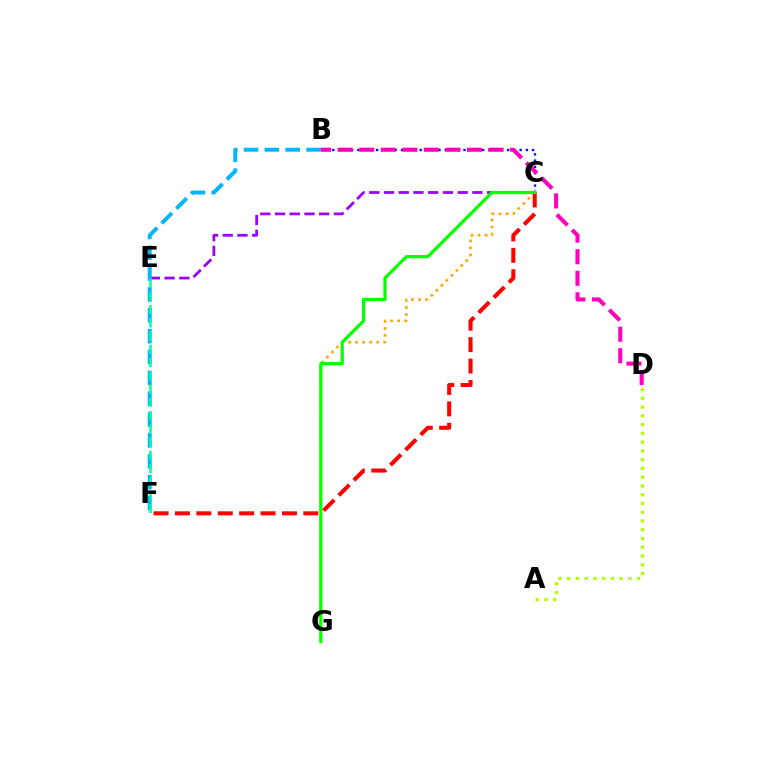{('B', 'C'): [{'color': '#0010ff', 'line_style': 'dotted', 'thickness': 1.7}], ('C', 'E'): [{'color': '#9b00ff', 'line_style': 'dashed', 'thickness': 2.0}], ('C', 'G'): [{'color': '#ffa500', 'line_style': 'dotted', 'thickness': 1.91}, {'color': '#08ff00', 'line_style': 'solid', 'thickness': 2.3}], ('C', 'F'): [{'color': '#ff0000', 'line_style': 'dashed', 'thickness': 2.91}], ('A', 'D'): [{'color': '#b3ff00', 'line_style': 'dotted', 'thickness': 2.38}], ('B', 'F'): [{'color': '#00b5ff', 'line_style': 'dashed', 'thickness': 2.83}], ('E', 'F'): [{'color': '#00ff9d', 'line_style': 'dashed', 'thickness': 1.8}], ('B', 'D'): [{'color': '#ff00bd', 'line_style': 'dashed', 'thickness': 2.93}]}